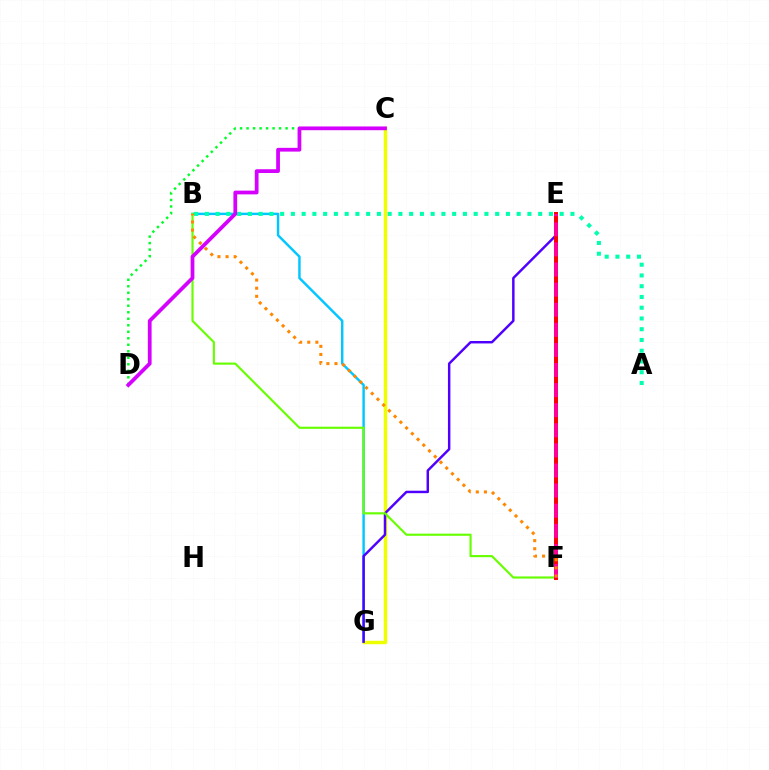{('E', 'F'): [{'color': '#003fff', 'line_style': 'dotted', 'thickness': 2.73}, {'color': '#ff0000', 'line_style': 'solid', 'thickness': 2.84}, {'color': '#ff00a0', 'line_style': 'dashed', 'thickness': 2.73}], ('B', 'G'): [{'color': '#00c7ff', 'line_style': 'solid', 'thickness': 1.76}], ('A', 'B'): [{'color': '#00ffaf', 'line_style': 'dotted', 'thickness': 2.92}], ('C', 'D'): [{'color': '#00ff27', 'line_style': 'dotted', 'thickness': 1.77}, {'color': '#d600ff', 'line_style': 'solid', 'thickness': 2.7}], ('C', 'G'): [{'color': '#eeff00', 'line_style': 'solid', 'thickness': 2.48}], ('E', 'G'): [{'color': '#4f00ff', 'line_style': 'solid', 'thickness': 1.77}], ('B', 'F'): [{'color': '#66ff00', 'line_style': 'solid', 'thickness': 1.54}, {'color': '#ff8800', 'line_style': 'dotted', 'thickness': 2.2}]}